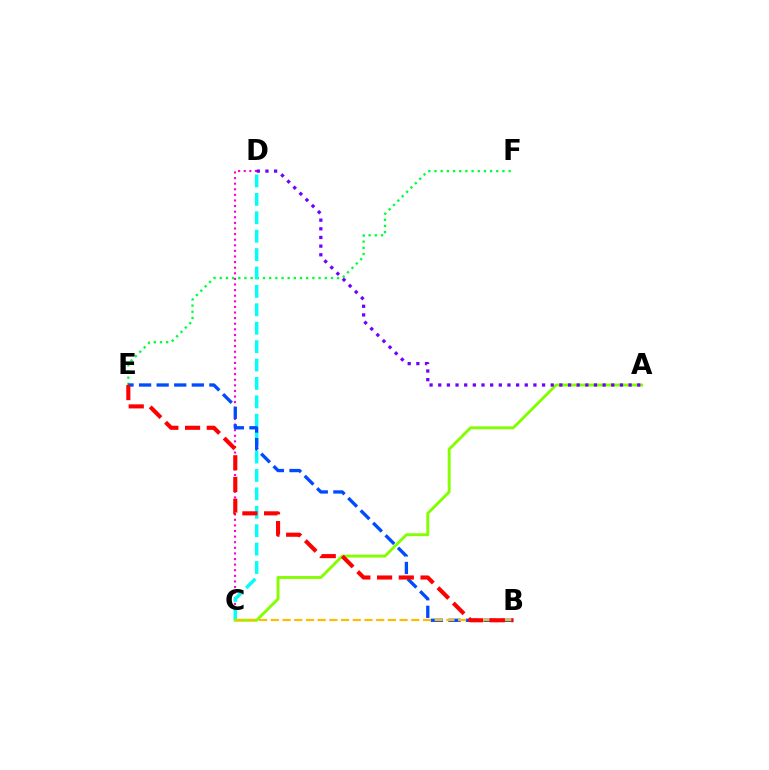{('C', 'D'): [{'color': '#ff00cf', 'line_style': 'dotted', 'thickness': 1.52}, {'color': '#00fff6', 'line_style': 'dashed', 'thickness': 2.5}], ('E', 'F'): [{'color': '#00ff39', 'line_style': 'dotted', 'thickness': 1.68}], ('A', 'C'): [{'color': '#84ff00', 'line_style': 'solid', 'thickness': 2.09}], ('B', 'E'): [{'color': '#004bff', 'line_style': 'dashed', 'thickness': 2.39}, {'color': '#ff0000', 'line_style': 'dashed', 'thickness': 2.95}], ('B', 'C'): [{'color': '#ffbd00', 'line_style': 'dashed', 'thickness': 1.59}], ('A', 'D'): [{'color': '#7200ff', 'line_style': 'dotted', 'thickness': 2.35}]}